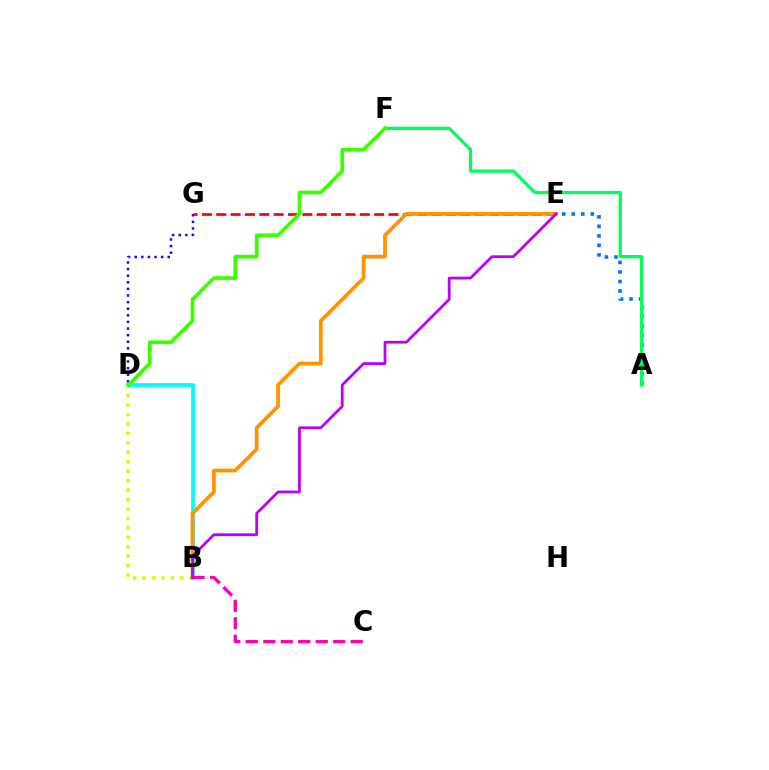{('D', 'G'): [{'color': '#2500ff', 'line_style': 'dotted', 'thickness': 1.79}], ('A', 'E'): [{'color': '#0074ff', 'line_style': 'dotted', 'thickness': 2.59}], ('E', 'G'): [{'color': '#ff0000', 'line_style': 'dashed', 'thickness': 1.95}], ('B', 'D'): [{'color': '#00fff6', 'line_style': 'solid', 'thickness': 2.71}, {'color': '#d1ff00', 'line_style': 'dotted', 'thickness': 2.57}], ('A', 'F'): [{'color': '#00ff5c', 'line_style': 'solid', 'thickness': 2.35}], ('B', 'E'): [{'color': '#ff9400', 'line_style': 'solid', 'thickness': 2.72}, {'color': '#b900ff', 'line_style': 'solid', 'thickness': 2.0}], ('D', 'F'): [{'color': '#3dff00', 'line_style': 'solid', 'thickness': 2.68}], ('B', 'C'): [{'color': '#ff00ac', 'line_style': 'dashed', 'thickness': 2.37}]}